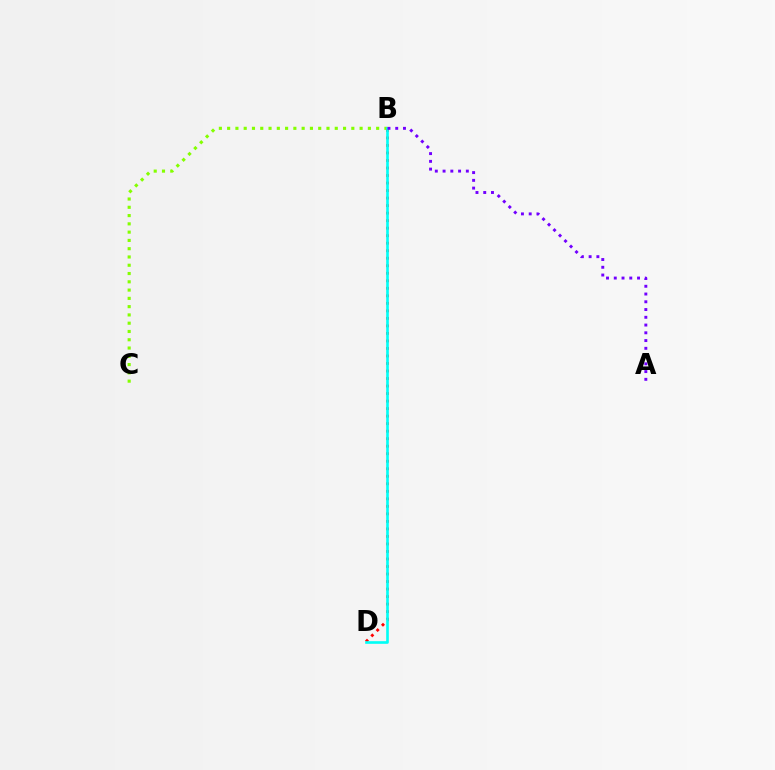{('B', 'C'): [{'color': '#84ff00', 'line_style': 'dotted', 'thickness': 2.25}], ('B', 'D'): [{'color': '#ff0000', 'line_style': 'dotted', 'thickness': 2.04}, {'color': '#00fff6', 'line_style': 'solid', 'thickness': 1.9}], ('A', 'B'): [{'color': '#7200ff', 'line_style': 'dotted', 'thickness': 2.11}]}